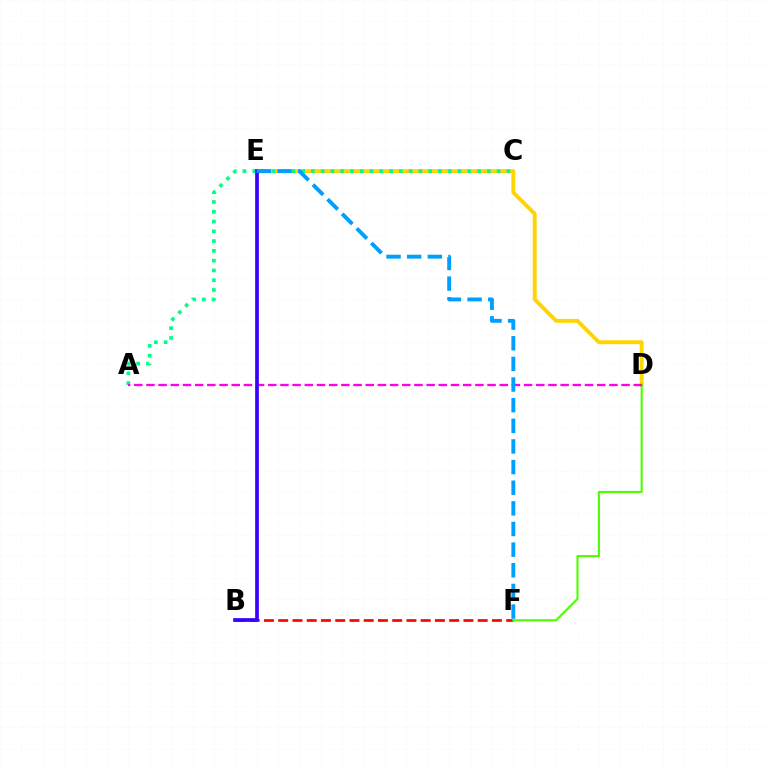{('D', 'E'): [{'color': '#ffd500', 'line_style': 'solid', 'thickness': 2.8}], ('A', 'C'): [{'color': '#00ff86', 'line_style': 'dotted', 'thickness': 2.66}], ('B', 'F'): [{'color': '#ff0000', 'line_style': 'dashed', 'thickness': 1.94}], ('D', 'F'): [{'color': '#4fff00', 'line_style': 'solid', 'thickness': 1.53}], ('A', 'D'): [{'color': '#ff00ed', 'line_style': 'dashed', 'thickness': 1.65}], ('B', 'E'): [{'color': '#3700ff', 'line_style': 'solid', 'thickness': 2.66}], ('E', 'F'): [{'color': '#009eff', 'line_style': 'dashed', 'thickness': 2.8}]}